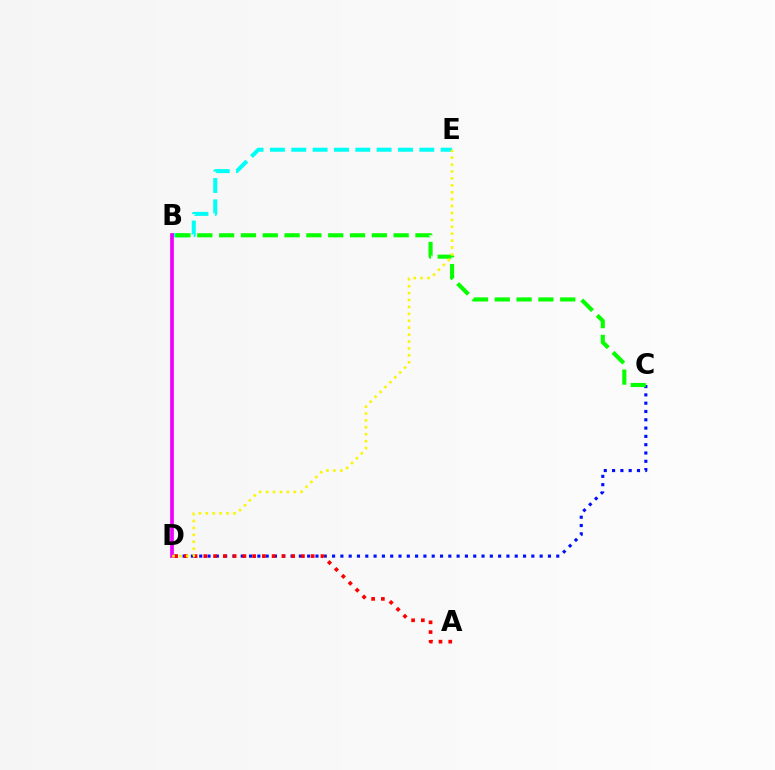{('C', 'D'): [{'color': '#0010ff', 'line_style': 'dotted', 'thickness': 2.26}], ('A', 'D'): [{'color': '#ff0000', 'line_style': 'dotted', 'thickness': 2.65}], ('B', 'E'): [{'color': '#00fff6', 'line_style': 'dashed', 'thickness': 2.9}], ('B', 'D'): [{'color': '#ee00ff', 'line_style': 'solid', 'thickness': 2.67}], ('B', 'C'): [{'color': '#08ff00', 'line_style': 'dashed', 'thickness': 2.96}], ('D', 'E'): [{'color': '#fcf500', 'line_style': 'dotted', 'thickness': 1.88}]}